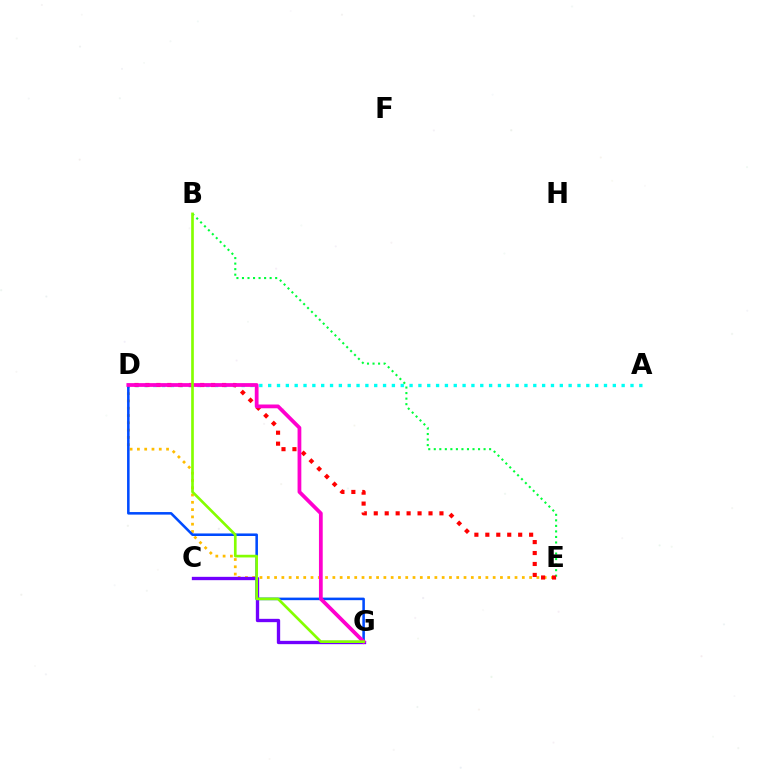{('D', 'E'): [{'color': '#ffbd00', 'line_style': 'dotted', 'thickness': 1.98}, {'color': '#ff0000', 'line_style': 'dotted', 'thickness': 2.97}], ('C', 'G'): [{'color': '#7200ff', 'line_style': 'solid', 'thickness': 2.39}], ('A', 'D'): [{'color': '#00fff6', 'line_style': 'dotted', 'thickness': 2.4}], ('B', 'E'): [{'color': '#00ff39', 'line_style': 'dotted', 'thickness': 1.5}], ('D', 'G'): [{'color': '#004bff', 'line_style': 'solid', 'thickness': 1.84}, {'color': '#ff00cf', 'line_style': 'solid', 'thickness': 2.71}], ('B', 'G'): [{'color': '#84ff00', 'line_style': 'solid', 'thickness': 1.92}]}